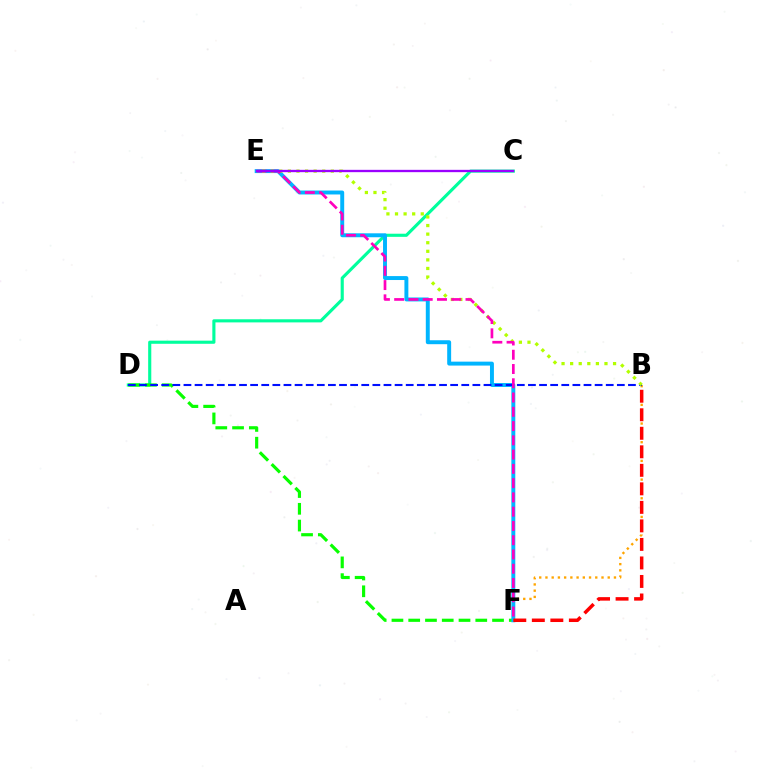{('B', 'F'): [{'color': '#ffa500', 'line_style': 'dotted', 'thickness': 1.69}, {'color': '#ff0000', 'line_style': 'dashed', 'thickness': 2.52}], ('C', 'D'): [{'color': '#00ff9d', 'line_style': 'solid', 'thickness': 2.25}], ('D', 'F'): [{'color': '#08ff00', 'line_style': 'dashed', 'thickness': 2.28}], ('E', 'F'): [{'color': '#00b5ff', 'line_style': 'solid', 'thickness': 2.83}, {'color': '#ff00bd', 'line_style': 'dashed', 'thickness': 1.94}], ('B', 'D'): [{'color': '#0010ff', 'line_style': 'dashed', 'thickness': 1.51}], ('B', 'E'): [{'color': '#b3ff00', 'line_style': 'dotted', 'thickness': 2.33}], ('C', 'E'): [{'color': '#9b00ff', 'line_style': 'solid', 'thickness': 1.67}]}